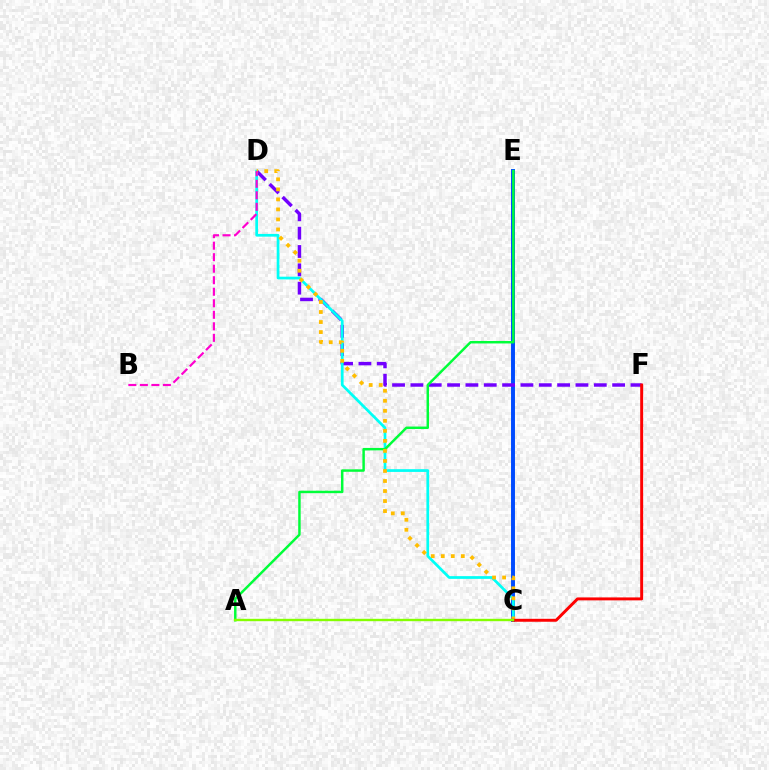{('C', 'E'): [{'color': '#004bff', 'line_style': 'solid', 'thickness': 2.84}], ('D', 'F'): [{'color': '#7200ff', 'line_style': 'dashed', 'thickness': 2.49}], ('C', 'D'): [{'color': '#00fff6', 'line_style': 'solid', 'thickness': 1.96}, {'color': '#ffbd00', 'line_style': 'dotted', 'thickness': 2.72}], ('A', 'E'): [{'color': '#00ff39', 'line_style': 'solid', 'thickness': 1.77}], ('C', 'F'): [{'color': '#ff0000', 'line_style': 'solid', 'thickness': 2.12}], ('A', 'C'): [{'color': '#84ff00', 'line_style': 'solid', 'thickness': 1.71}], ('B', 'D'): [{'color': '#ff00cf', 'line_style': 'dashed', 'thickness': 1.56}]}